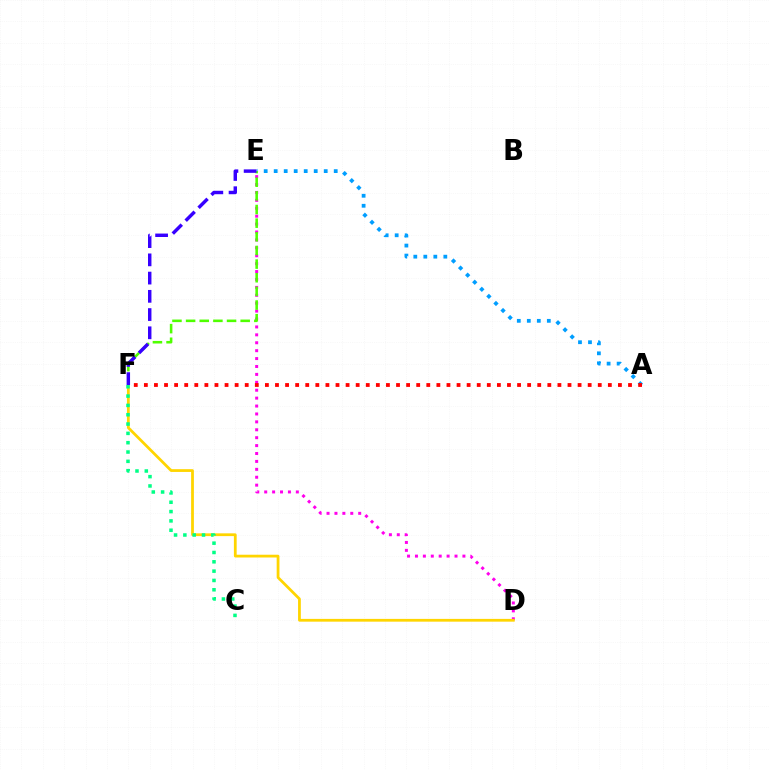{('D', 'E'): [{'color': '#ff00ed', 'line_style': 'dotted', 'thickness': 2.15}], ('D', 'F'): [{'color': '#ffd500', 'line_style': 'solid', 'thickness': 2.0}], ('A', 'E'): [{'color': '#009eff', 'line_style': 'dotted', 'thickness': 2.72}], ('C', 'F'): [{'color': '#00ff86', 'line_style': 'dotted', 'thickness': 2.53}], ('E', 'F'): [{'color': '#4fff00', 'line_style': 'dashed', 'thickness': 1.85}, {'color': '#3700ff', 'line_style': 'dashed', 'thickness': 2.48}], ('A', 'F'): [{'color': '#ff0000', 'line_style': 'dotted', 'thickness': 2.74}]}